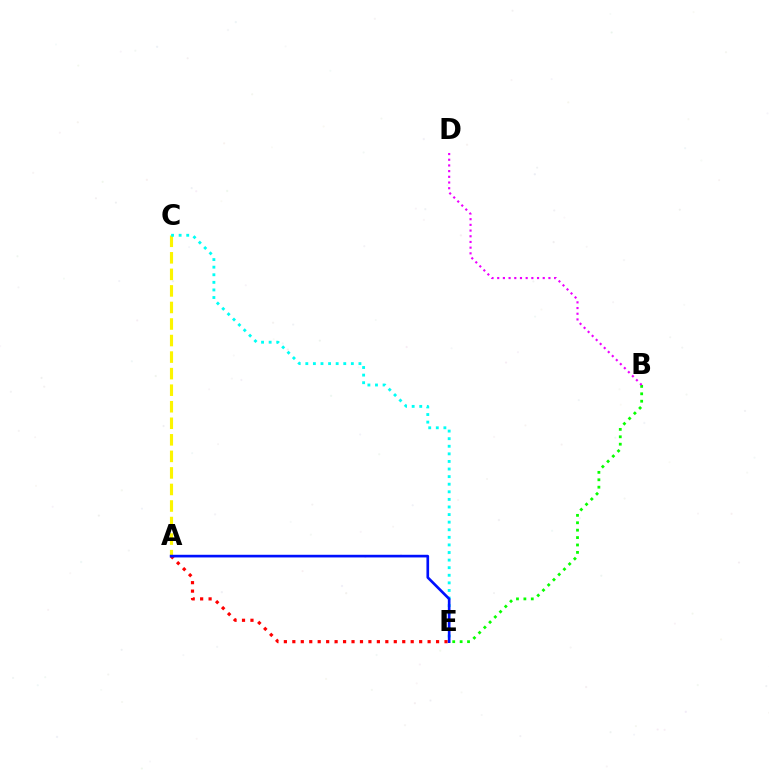{('A', 'C'): [{'color': '#fcf500', 'line_style': 'dashed', 'thickness': 2.25}], ('B', 'E'): [{'color': '#08ff00', 'line_style': 'dotted', 'thickness': 2.01}], ('C', 'E'): [{'color': '#00fff6', 'line_style': 'dotted', 'thickness': 2.06}], ('B', 'D'): [{'color': '#ee00ff', 'line_style': 'dotted', 'thickness': 1.55}], ('A', 'E'): [{'color': '#ff0000', 'line_style': 'dotted', 'thickness': 2.3}, {'color': '#0010ff', 'line_style': 'solid', 'thickness': 1.91}]}